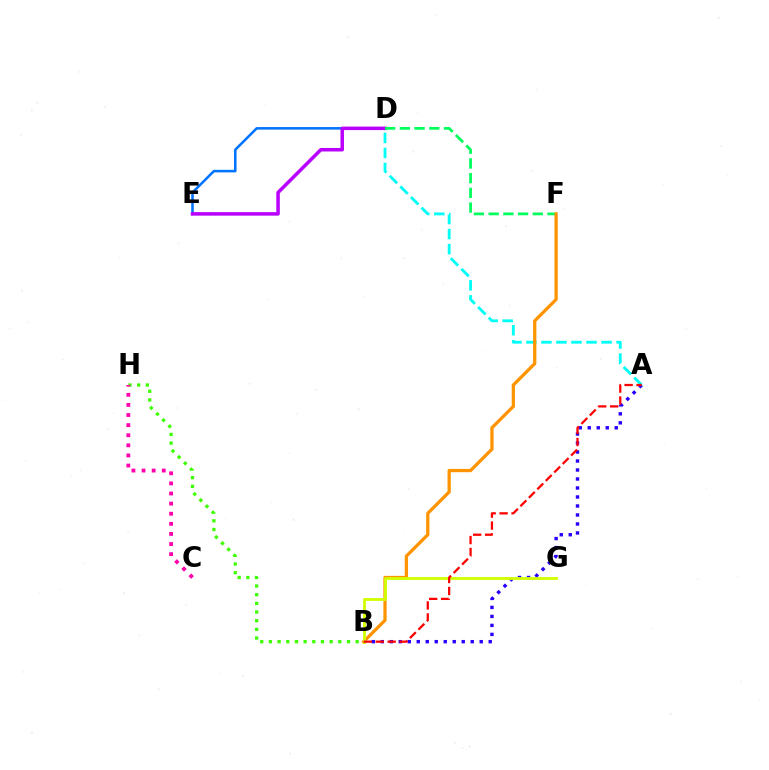{('D', 'E'): [{'color': '#0074ff', 'line_style': 'solid', 'thickness': 1.84}, {'color': '#b900ff', 'line_style': 'solid', 'thickness': 2.53}], ('B', 'H'): [{'color': '#3dff00', 'line_style': 'dotted', 'thickness': 2.36}], ('A', 'D'): [{'color': '#00fff6', 'line_style': 'dashed', 'thickness': 2.04}], ('A', 'B'): [{'color': '#2500ff', 'line_style': 'dotted', 'thickness': 2.44}, {'color': '#ff0000', 'line_style': 'dashed', 'thickness': 1.62}], ('C', 'H'): [{'color': '#ff00ac', 'line_style': 'dotted', 'thickness': 2.75}], ('D', 'F'): [{'color': '#00ff5c', 'line_style': 'dashed', 'thickness': 2.0}], ('B', 'F'): [{'color': '#ff9400', 'line_style': 'solid', 'thickness': 2.35}], ('B', 'G'): [{'color': '#d1ff00', 'line_style': 'solid', 'thickness': 2.05}]}